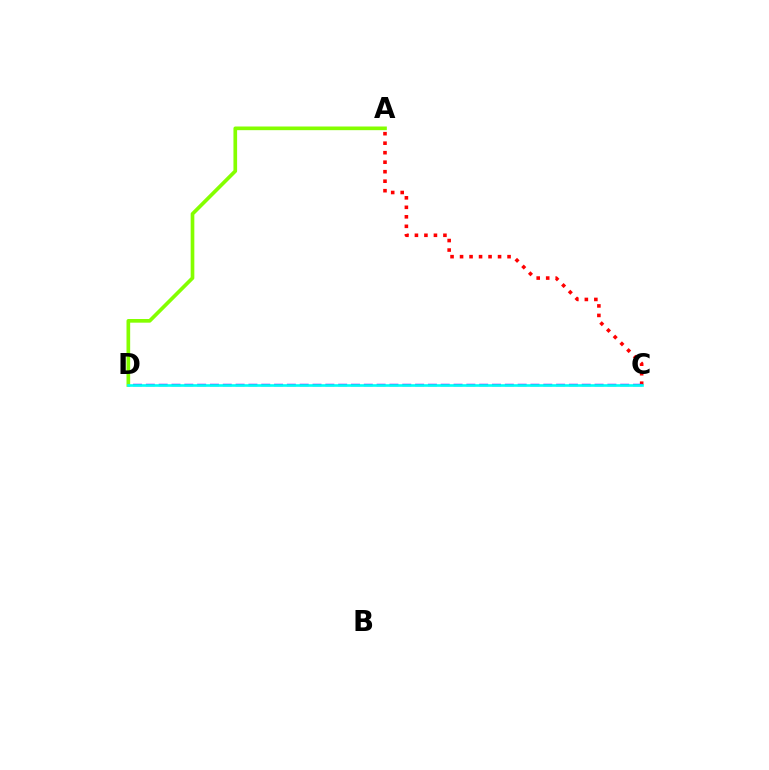{('A', 'C'): [{'color': '#ff0000', 'line_style': 'dotted', 'thickness': 2.58}], ('C', 'D'): [{'color': '#7200ff', 'line_style': 'dashed', 'thickness': 1.74}, {'color': '#00fff6', 'line_style': 'solid', 'thickness': 1.9}], ('A', 'D'): [{'color': '#84ff00', 'line_style': 'solid', 'thickness': 2.64}]}